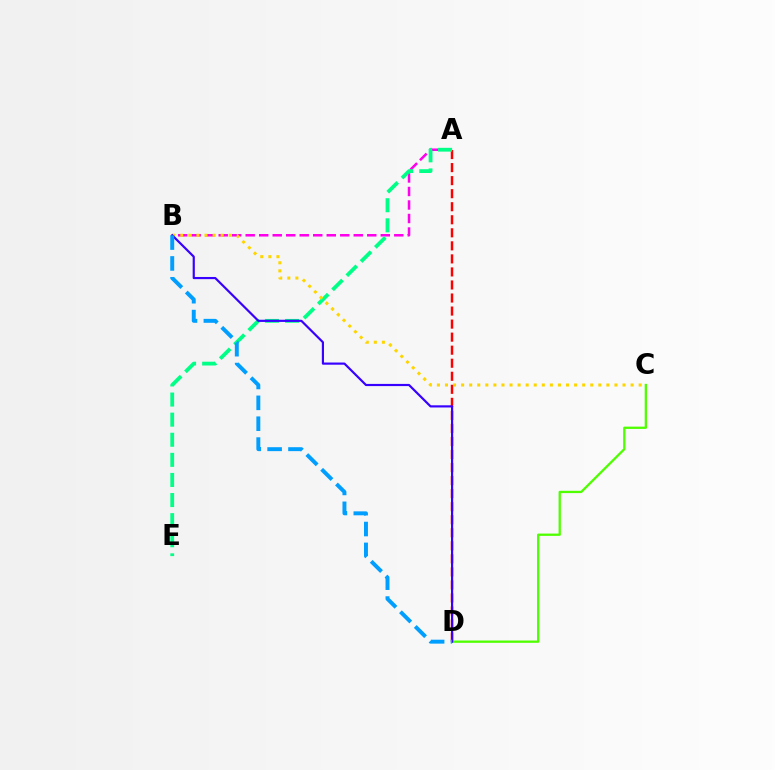{('C', 'D'): [{'color': '#4fff00', 'line_style': 'solid', 'thickness': 1.66}], ('A', 'B'): [{'color': '#ff00ed', 'line_style': 'dashed', 'thickness': 1.83}], ('A', 'D'): [{'color': '#ff0000', 'line_style': 'dashed', 'thickness': 1.77}], ('A', 'E'): [{'color': '#00ff86', 'line_style': 'dashed', 'thickness': 2.73}], ('B', 'C'): [{'color': '#ffd500', 'line_style': 'dotted', 'thickness': 2.19}], ('B', 'D'): [{'color': '#3700ff', 'line_style': 'solid', 'thickness': 1.57}, {'color': '#009eff', 'line_style': 'dashed', 'thickness': 2.83}]}